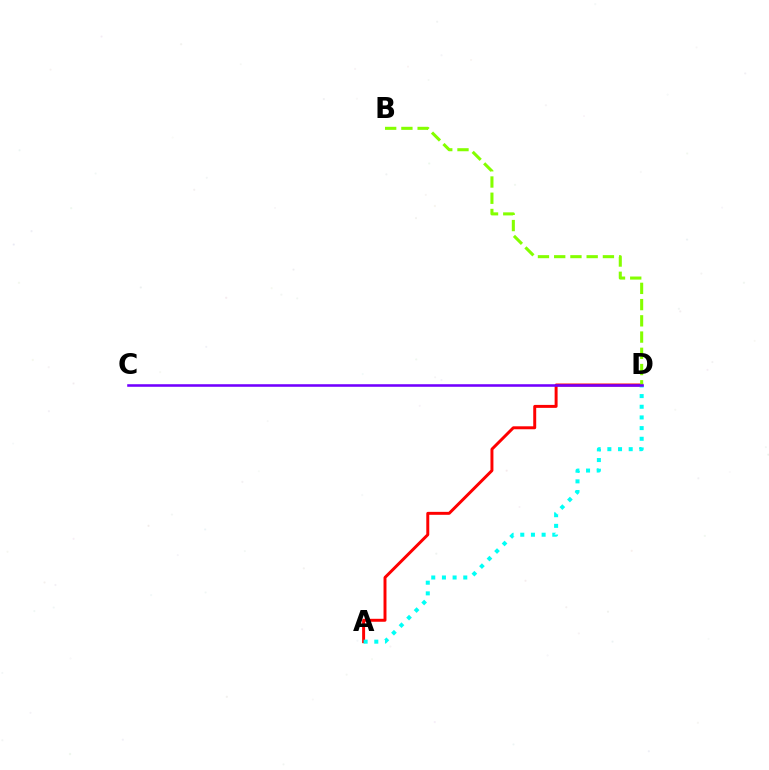{('A', 'D'): [{'color': '#ff0000', 'line_style': 'solid', 'thickness': 2.13}, {'color': '#00fff6', 'line_style': 'dotted', 'thickness': 2.9}], ('B', 'D'): [{'color': '#84ff00', 'line_style': 'dashed', 'thickness': 2.21}], ('C', 'D'): [{'color': '#7200ff', 'line_style': 'solid', 'thickness': 1.85}]}